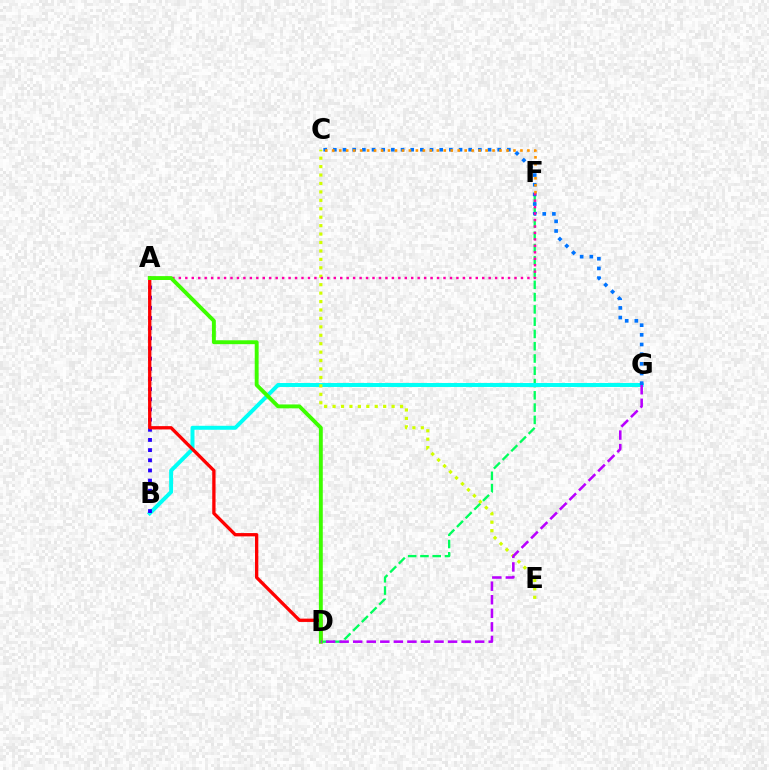{('D', 'F'): [{'color': '#00ff5c', 'line_style': 'dashed', 'thickness': 1.67}], ('B', 'G'): [{'color': '#00fff6', 'line_style': 'solid', 'thickness': 2.85}], ('C', 'G'): [{'color': '#0074ff', 'line_style': 'dotted', 'thickness': 2.63}], ('A', 'B'): [{'color': '#2500ff', 'line_style': 'dotted', 'thickness': 2.76}], ('C', 'E'): [{'color': '#d1ff00', 'line_style': 'dotted', 'thickness': 2.29}], ('A', 'F'): [{'color': '#ff00ac', 'line_style': 'dotted', 'thickness': 1.75}], ('C', 'F'): [{'color': '#ff9400', 'line_style': 'dotted', 'thickness': 1.89}], ('A', 'D'): [{'color': '#ff0000', 'line_style': 'solid', 'thickness': 2.38}, {'color': '#3dff00', 'line_style': 'solid', 'thickness': 2.8}], ('D', 'G'): [{'color': '#b900ff', 'line_style': 'dashed', 'thickness': 1.84}]}